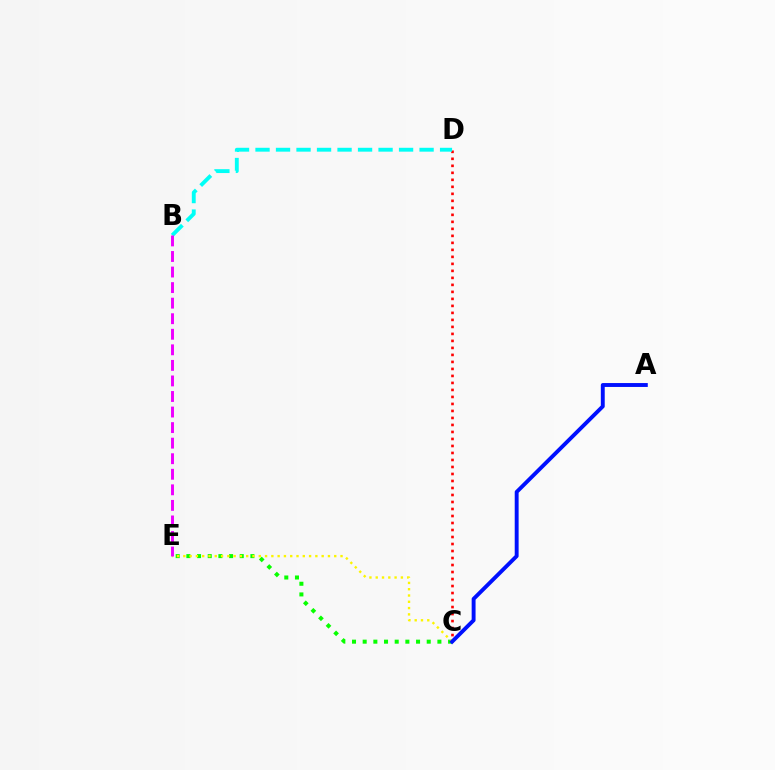{('C', 'E'): [{'color': '#08ff00', 'line_style': 'dotted', 'thickness': 2.9}, {'color': '#fcf500', 'line_style': 'dotted', 'thickness': 1.71}], ('C', 'D'): [{'color': '#ff0000', 'line_style': 'dotted', 'thickness': 1.9}], ('B', 'D'): [{'color': '#00fff6', 'line_style': 'dashed', 'thickness': 2.79}], ('B', 'E'): [{'color': '#ee00ff', 'line_style': 'dashed', 'thickness': 2.11}], ('A', 'C'): [{'color': '#0010ff', 'line_style': 'solid', 'thickness': 2.81}]}